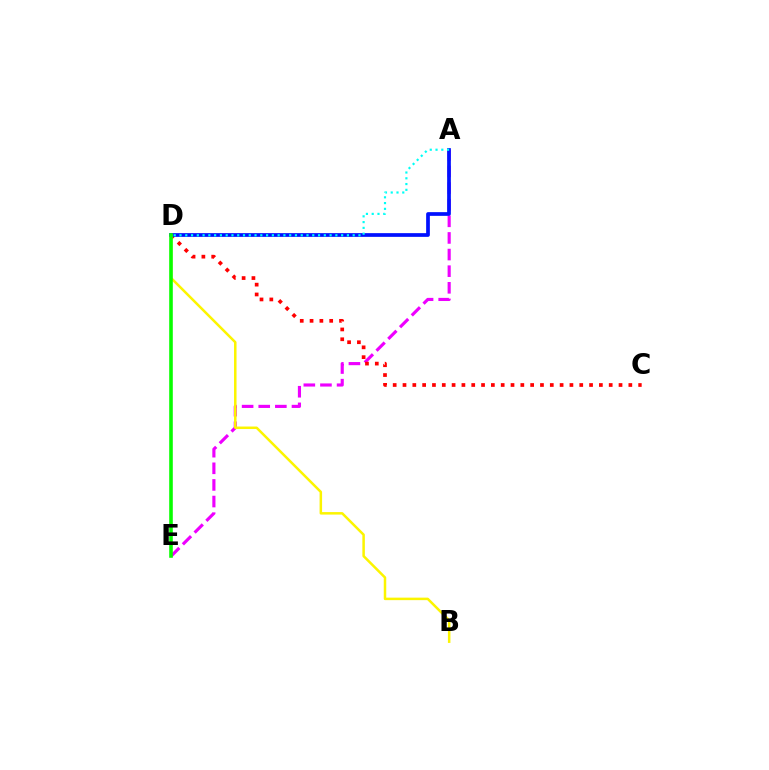{('A', 'E'): [{'color': '#ee00ff', 'line_style': 'dashed', 'thickness': 2.26}], ('C', 'D'): [{'color': '#ff0000', 'line_style': 'dotted', 'thickness': 2.67}], ('A', 'D'): [{'color': '#0010ff', 'line_style': 'solid', 'thickness': 2.67}, {'color': '#00fff6', 'line_style': 'dotted', 'thickness': 1.57}], ('B', 'D'): [{'color': '#fcf500', 'line_style': 'solid', 'thickness': 1.8}], ('D', 'E'): [{'color': '#08ff00', 'line_style': 'solid', 'thickness': 2.59}]}